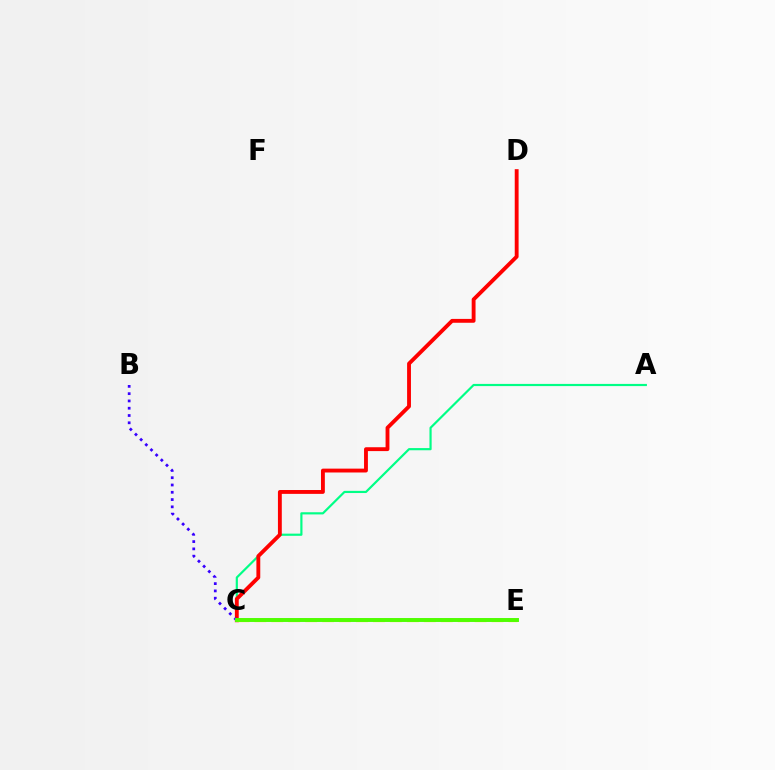{('A', 'C'): [{'color': '#00ff86', 'line_style': 'solid', 'thickness': 1.57}], ('C', 'E'): [{'color': '#009eff', 'line_style': 'dashed', 'thickness': 1.67}, {'color': '#ff00ed', 'line_style': 'solid', 'thickness': 1.69}, {'color': '#ffd500', 'line_style': 'dashed', 'thickness': 2.3}, {'color': '#4fff00', 'line_style': 'solid', 'thickness': 2.82}], ('C', 'D'): [{'color': '#ff0000', 'line_style': 'solid', 'thickness': 2.78}], ('B', 'C'): [{'color': '#3700ff', 'line_style': 'dotted', 'thickness': 1.98}]}